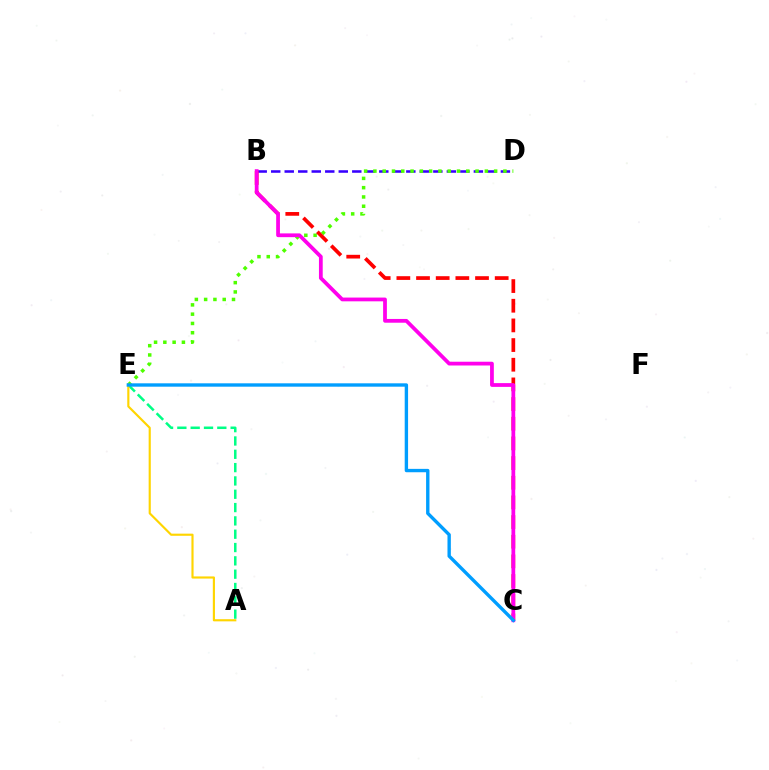{('B', 'D'): [{'color': '#3700ff', 'line_style': 'dashed', 'thickness': 1.84}], ('D', 'E'): [{'color': '#4fff00', 'line_style': 'dotted', 'thickness': 2.52}], ('B', 'C'): [{'color': '#ff0000', 'line_style': 'dashed', 'thickness': 2.67}, {'color': '#ff00ed', 'line_style': 'solid', 'thickness': 2.71}], ('A', 'E'): [{'color': '#00ff86', 'line_style': 'dashed', 'thickness': 1.81}, {'color': '#ffd500', 'line_style': 'solid', 'thickness': 1.55}], ('C', 'E'): [{'color': '#009eff', 'line_style': 'solid', 'thickness': 2.43}]}